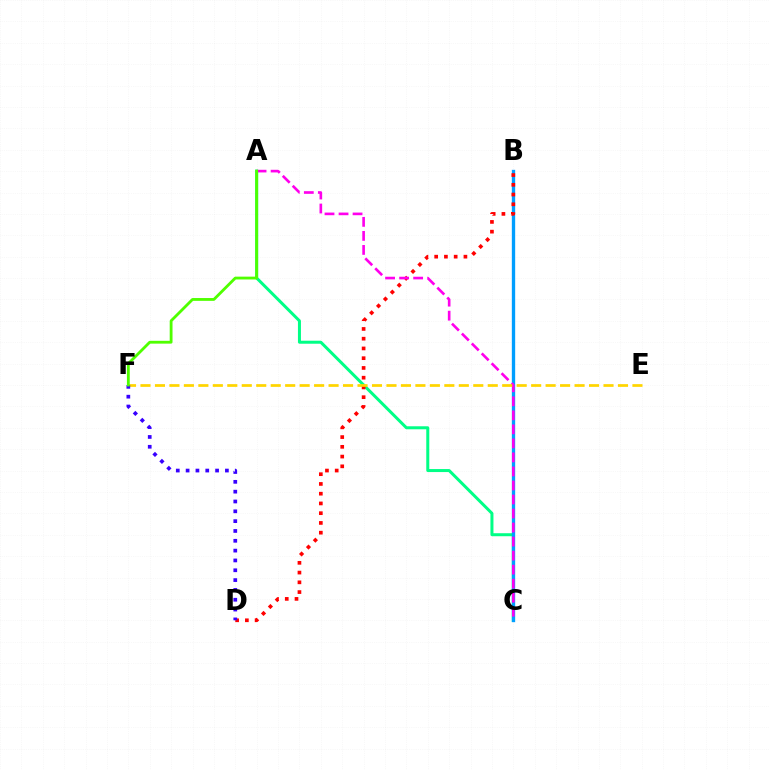{('A', 'C'): [{'color': '#00ff86', 'line_style': 'solid', 'thickness': 2.17}, {'color': '#ff00ed', 'line_style': 'dashed', 'thickness': 1.91}], ('B', 'C'): [{'color': '#009eff', 'line_style': 'solid', 'thickness': 2.4}], ('B', 'D'): [{'color': '#ff0000', 'line_style': 'dotted', 'thickness': 2.65}], ('E', 'F'): [{'color': '#ffd500', 'line_style': 'dashed', 'thickness': 1.97}], ('D', 'F'): [{'color': '#3700ff', 'line_style': 'dotted', 'thickness': 2.67}], ('A', 'F'): [{'color': '#4fff00', 'line_style': 'solid', 'thickness': 2.03}]}